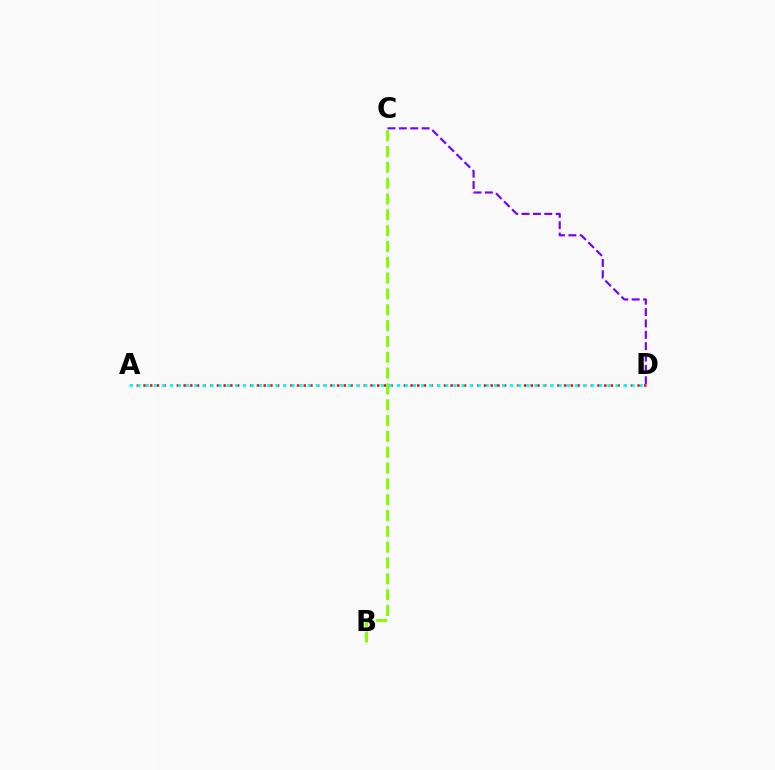{('A', 'D'): [{'color': '#ff0000', 'line_style': 'dotted', 'thickness': 1.81}, {'color': '#00fff6', 'line_style': 'dotted', 'thickness': 2.2}], ('C', 'D'): [{'color': '#7200ff', 'line_style': 'dashed', 'thickness': 1.54}], ('B', 'C'): [{'color': '#84ff00', 'line_style': 'dashed', 'thickness': 2.15}]}